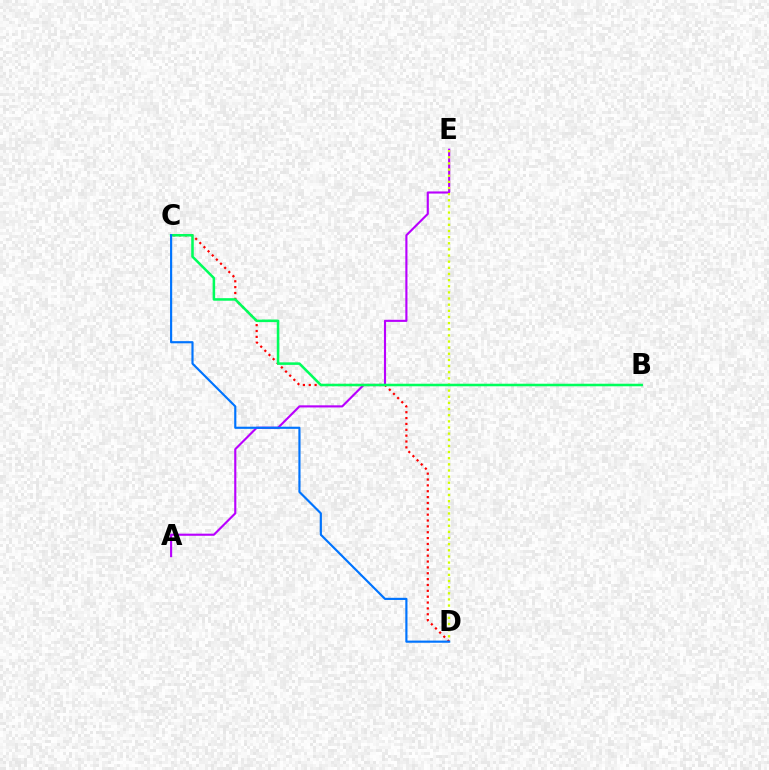{('A', 'E'): [{'color': '#b900ff', 'line_style': 'solid', 'thickness': 1.53}], ('C', 'D'): [{'color': '#ff0000', 'line_style': 'dotted', 'thickness': 1.59}, {'color': '#0074ff', 'line_style': 'solid', 'thickness': 1.55}], ('D', 'E'): [{'color': '#d1ff00', 'line_style': 'dotted', 'thickness': 1.67}], ('B', 'C'): [{'color': '#00ff5c', 'line_style': 'solid', 'thickness': 1.83}]}